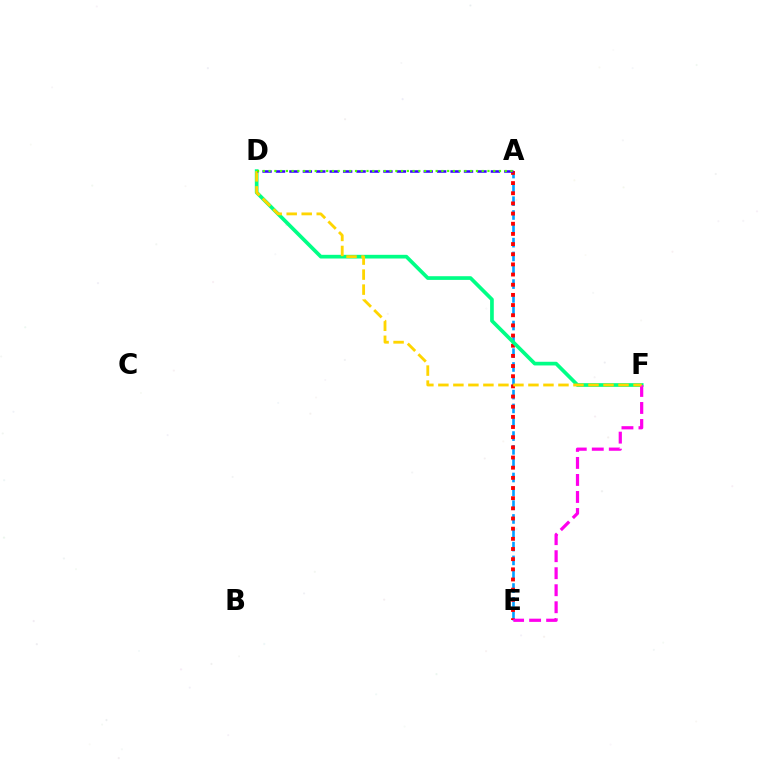{('A', 'E'): [{'color': '#009eff', 'line_style': 'dashed', 'thickness': 1.88}, {'color': '#ff0000', 'line_style': 'dotted', 'thickness': 2.76}], ('D', 'F'): [{'color': '#00ff86', 'line_style': 'solid', 'thickness': 2.66}, {'color': '#ffd500', 'line_style': 'dashed', 'thickness': 2.04}], ('E', 'F'): [{'color': '#ff00ed', 'line_style': 'dashed', 'thickness': 2.31}], ('A', 'D'): [{'color': '#3700ff', 'line_style': 'dashed', 'thickness': 1.82}, {'color': '#4fff00', 'line_style': 'dotted', 'thickness': 1.56}]}